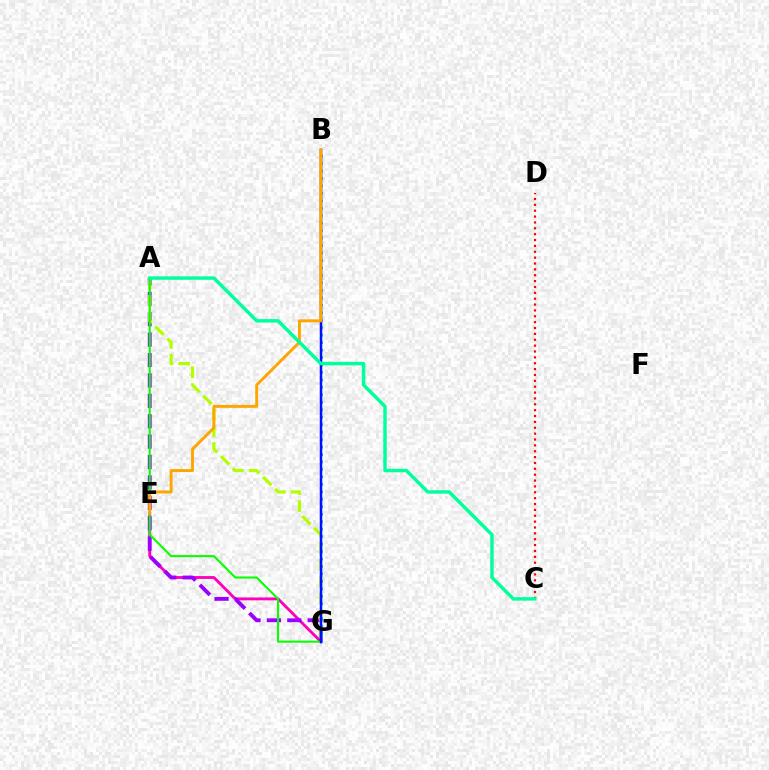{('E', 'G'): [{'color': '#ff00bd', 'line_style': 'solid', 'thickness': 2.06}], ('A', 'G'): [{'color': '#9b00ff', 'line_style': 'dashed', 'thickness': 2.77}, {'color': '#b3ff00', 'line_style': 'dashed', 'thickness': 2.3}, {'color': '#08ff00', 'line_style': 'solid', 'thickness': 1.5}], ('B', 'G'): [{'color': '#00b5ff', 'line_style': 'dotted', 'thickness': 2.03}, {'color': '#0010ff', 'line_style': 'solid', 'thickness': 1.8}], ('B', 'E'): [{'color': '#ffa500', 'line_style': 'solid', 'thickness': 2.1}], ('C', 'D'): [{'color': '#ff0000', 'line_style': 'dotted', 'thickness': 1.59}], ('A', 'C'): [{'color': '#00ff9d', 'line_style': 'solid', 'thickness': 2.48}]}